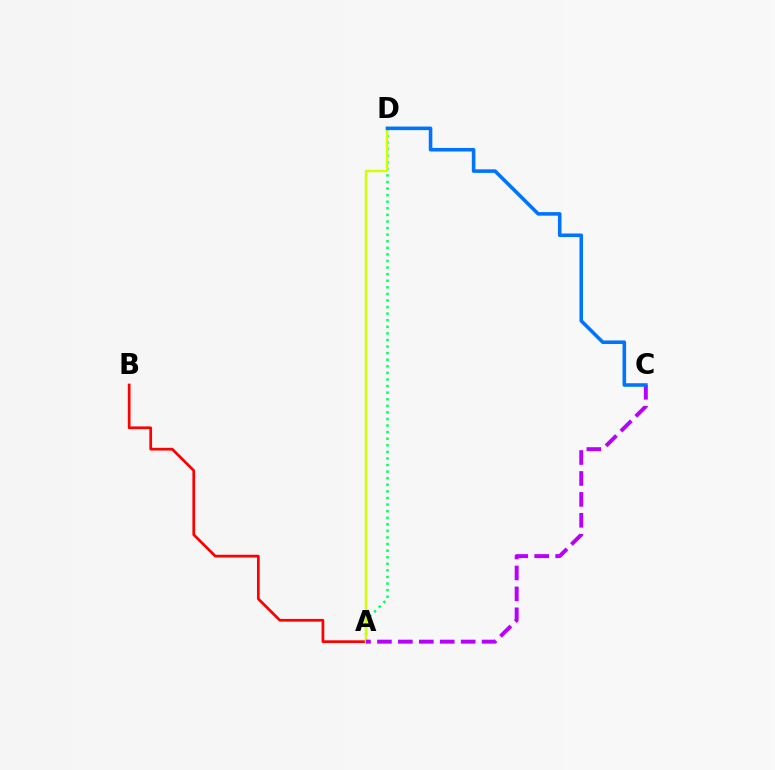{('A', 'D'): [{'color': '#00ff5c', 'line_style': 'dotted', 'thickness': 1.79}, {'color': '#d1ff00', 'line_style': 'solid', 'thickness': 1.74}], ('A', 'B'): [{'color': '#ff0000', 'line_style': 'solid', 'thickness': 1.96}], ('A', 'C'): [{'color': '#b900ff', 'line_style': 'dashed', 'thickness': 2.84}], ('C', 'D'): [{'color': '#0074ff', 'line_style': 'solid', 'thickness': 2.57}]}